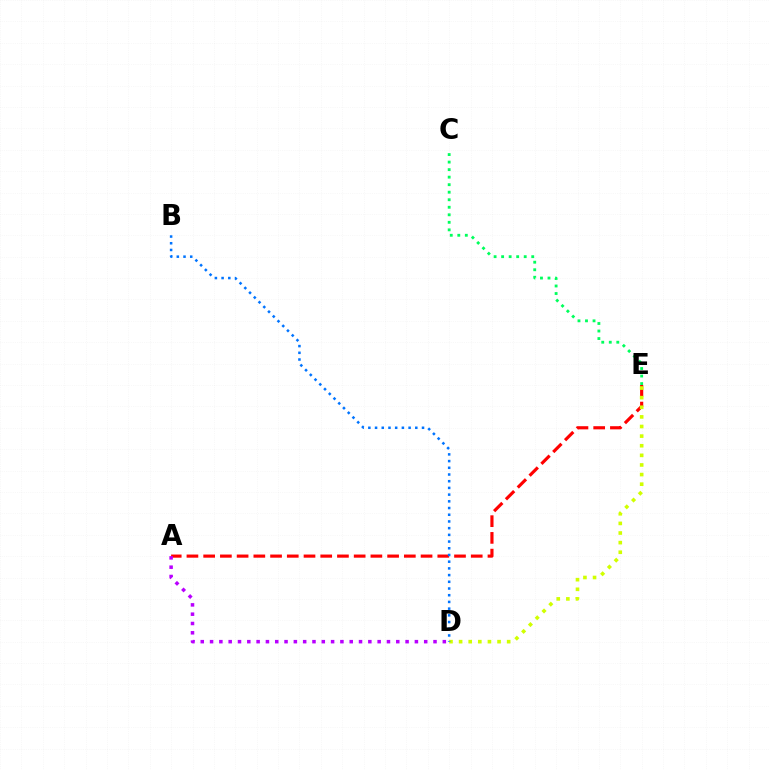{('C', 'E'): [{'color': '#00ff5c', 'line_style': 'dotted', 'thickness': 2.05}], ('A', 'E'): [{'color': '#ff0000', 'line_style': 'dashed', 'thickness': 2.27}], ('D', 'E'): [{'color': '#d1ff00', 'line_style': 'dotted', 'thickness': 2.61}], ('A', 'D'): [{'color': '#b900ff', 'line_style': 'dotted', 'thickness': 2.53}], ('B', 'D'): [{'color': '#0074ff', 'line_style': 'dotted', 'thickness': 1.82}]}